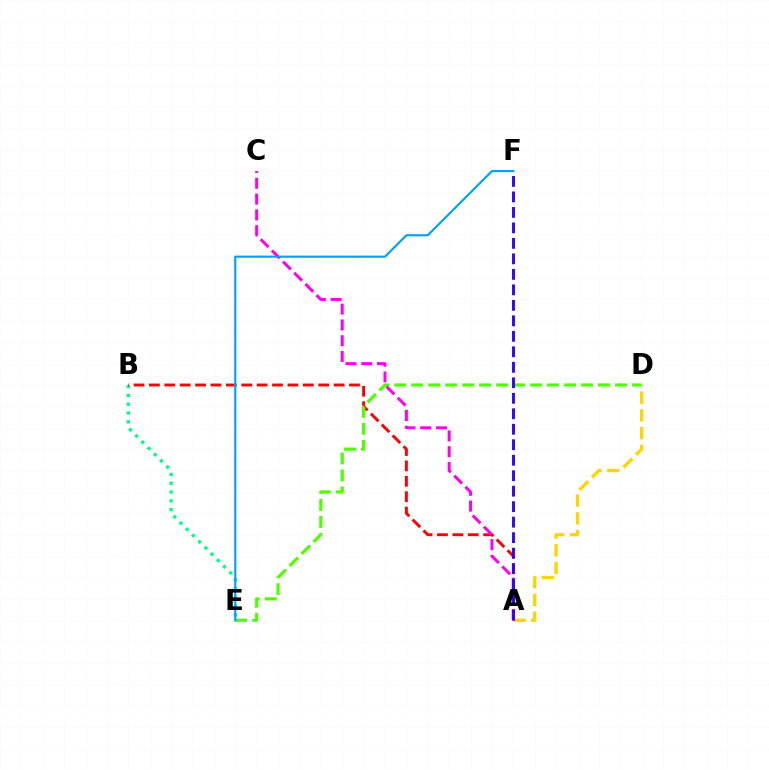{('A', 'D'): [{'color': '#ffd500', 'line_style': 'dashed', 'thickness': 2.41}], ('B', 'E'): [{'color': '#00ff86', 'line_style': 'dotted', 'thickness': 2.39}], ('A', 'B'): [{'color': '#ff0000', 'line_style': 'dashed', 'thickness': 2.09}], ('D', 'E'): [{'color': '#4fff00', 'line_style': 'dashed', 'thickness': 2.31}], ('A', 'C'): [{'color': '#ff00ed', 'line_style': 'dashed', 'thickness': 2.15}], ('A', 'F'): [{'color': '#3700ff', 'line_style': 'dashed', 'thickness': 2.1}], ('E', 'F'): [{'color': '#009eff', 'line_style': 'solid', 'thickness': 1.53}]}